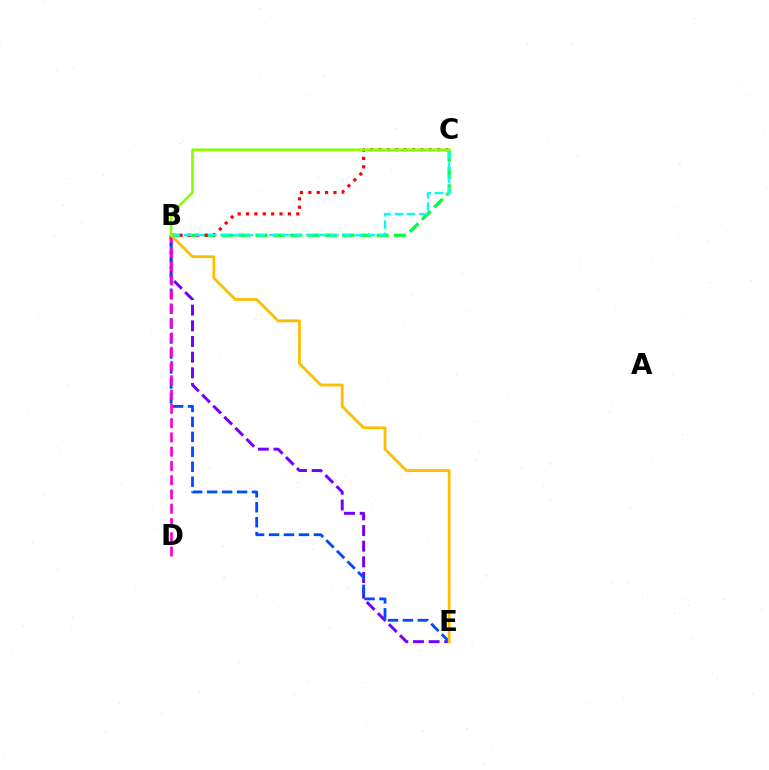{('B', 'E'): [{'color': '#7200ff', 'line_style': 'dashed', 'thickness': 2.13}, {'color': '#004bff', 'line_style': 'dashed', 'thickness': 2.03}, {'color': '#ffbd00', 'line_style': 'solid', 'thickness': 2.01}], ('B', 'C'): [{'color': '#00ff39', 'line_style': 'dashed', 'thickness': 2.35}, {'color': '#ff0000', 'line_style': 'dotted', 'thickness': 2.27}, {'color': '#00fff6', 'line_style': 'dashed', 'thickness': 1.66}, {'color': '#84ff00', 'line_style': 'solid', 'thickness': 1.85}], ('B', 'D'): [{'color': '#ff00cf', 'line_style': 'dashed', 'thickness': 1.94}]}